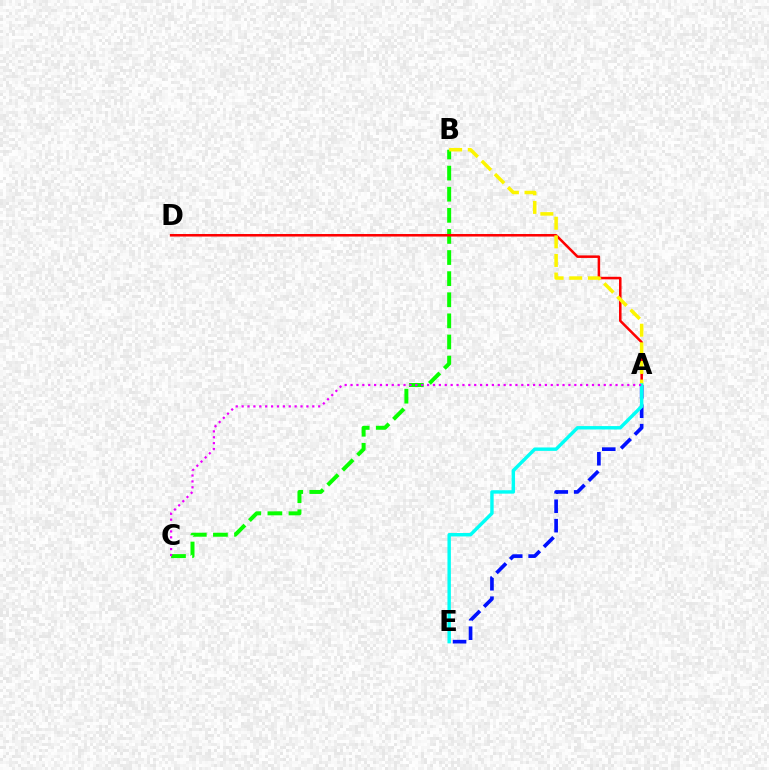{('A', 'E'): [{'color': '#0010ff', 'line_style': 'dashed', 'thickness': 2.64}, {'color': '#00fff6', 'line_style': 'solid', 'thickness': 2.46}], ('B', 'C'): [{'color': '#08ff00', 'line_style': 'dashed', 'thickness': 2.87}], ('A', 'D'): [{'color': '#ff0000', 'line_style': 'solid', 'thickness': 1.82}], ('A', 'B'): [{'color': '#fcf500', 'line_style': 'dashed', 'thickness': 2.53}], ('A', 'C'): [{'color': '#ee00ff', 'line_style': 'dotted', 'thickness': 1.6}]}